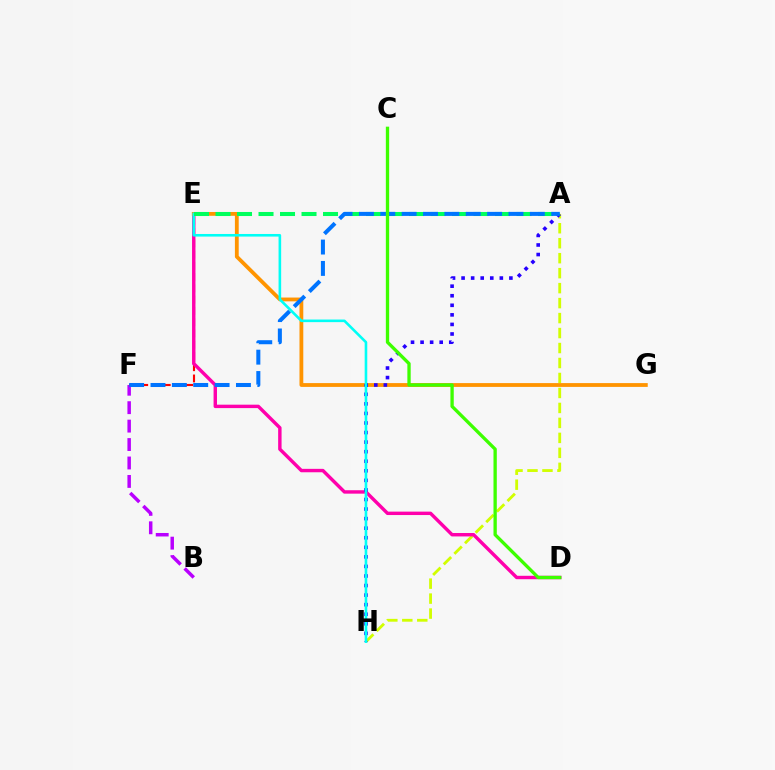{('A', 'H'): [{'color': '#d1ff00', 'line_style': 'dashed', 'thickness': 2.03}, {'color': '#2500ff', 'line_style': 'dotted', 'thickness': 2.6}], ('B', 'F'): [{'color': '#b900ff', 'line_style': 'dashed', 'thickness': 2.51}], ('E', 'F'): [{'color': '#ff0000', 'line_style': 'dashed', 'thickness': 1.53}], ('D', 'E'): [{'color': '#ff00ac', 'line_style': 'solid', 'thickness': 2.46}], ('E', 'G'): [{'color': '#ff9400', 'line_style': 'solid', 'thickness': 2.74}], ('E', 'H'): [{'color': '#00fff6', 'line_style': 'solid', 'thickness': 1.87}], ('A', 'E'): [{'color': '#00ff5c', 'line_style': 'dashed', 'thickness': 2.92}], ('A', 'F'): [{'color': '#0074ff', 'line_style': 'dashed', 'thickness': 2.9}], ('C', 'D'): [{'color': '#3dff00', 'line_style': 'solid', 'thickness': 2.39}]}